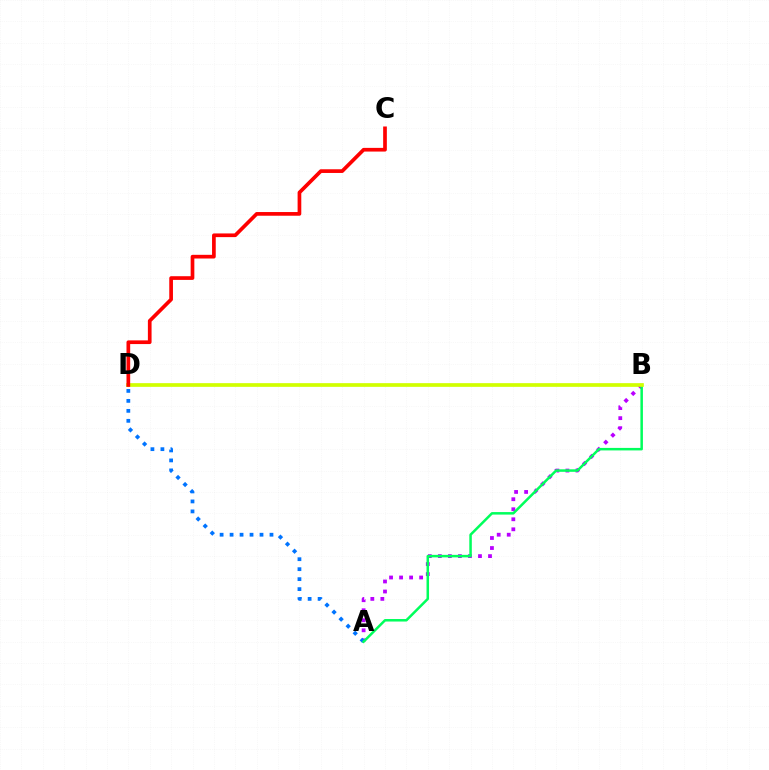{('A', 'B'): [{'color': '#b900ff', 'line_style': 'dotted', 'thickness': 2.72}, {'color': '#00ff5c', 'line_style': 'solid', 'thickness': 1.81}], ('A', 'D'): [{'color': '#0074ff', 'line_style': 'dotted', 'thickness': 2.71}], ('B', 'D'): [{'color': '#d1ff00', 'line_style': 'solid', 'thickness': 2.66}], ('C', 'D'): [{'color': '#ff0000', 'line_style': 'solid', 'thickness': 2.66}]}